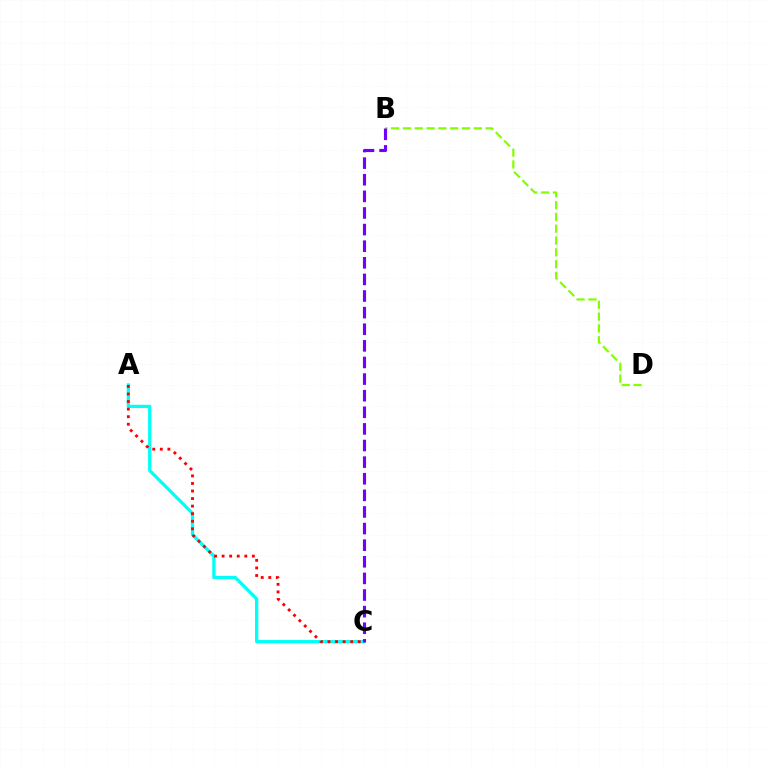{('A', 'C'): [{'color': '#00fff6', 'line_style': 'solid', 'thickness': 2.35}, {'color': '#ff0000', 'line_style': 'dotted', 'thickness': 2.05}], ('B', 'D'): [{'color': '#84ff00', 'line_style': 'dashed', 'thickness': 1.6}], ('B', 'C'): [{'color': '#7200ff', 'line_style': 'dashed', 'thickness': 2.26}]}